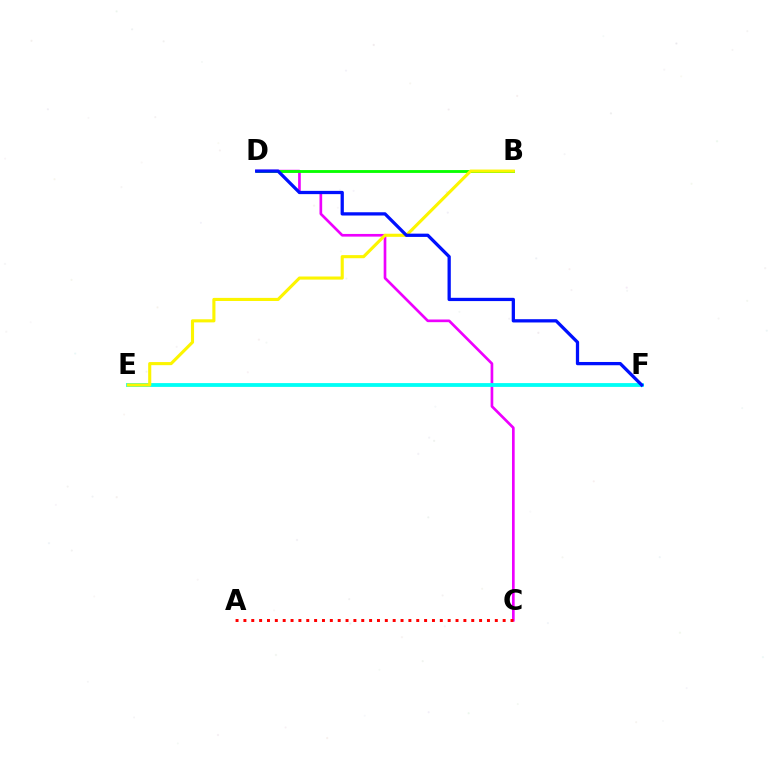{('C', 'D'): [{'color': '#ee00ff', 'line_style': 'solid', 'thickness': 1.93}], ('A', 'C'): [{'color': '#ff0000', 'line_style': 'dotted', 'thickness': 2.13}], ('B', 'D'): [{'color': '#08ff00', 'line_style': 'solid', 'thickness': 2.05}], ('E', 'F'): [{'color': '#00fff6', 'line_style': 'solid', 'thickness': 2.74}], ('B', 'E'): [{'color': '#fcf500', 'line_style': 'solid', 'thickness': 2.23}], ('D', 'F'): [{'color': '#0010ff', 'line_style': 'solid', 'thickness': 2.35}]}